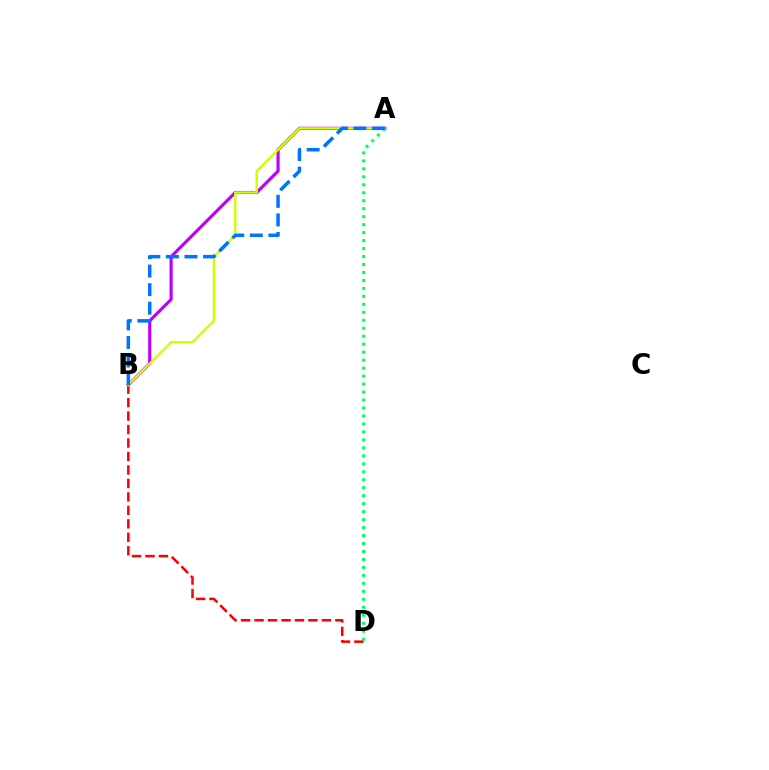{('A', 'B'): [{'color': '#b900ff', 'line_style': 'solid', 'thickness': 2.26}, {'color': '#d1ff00', 'line_style': 'solid', 'thickness': 1.71}, {'color': '#0074ff', 'line_style': 'dashed', 'thickness': 2.52}], ('B', 'D'): [{'color': '#ff0000', 'line_style': 'dashed', 'thickness': 1.83}], ('A', 'D'): [{'color': '#00ff5c', 'line_style': 'dotted', 'thickness': 2.17}]}